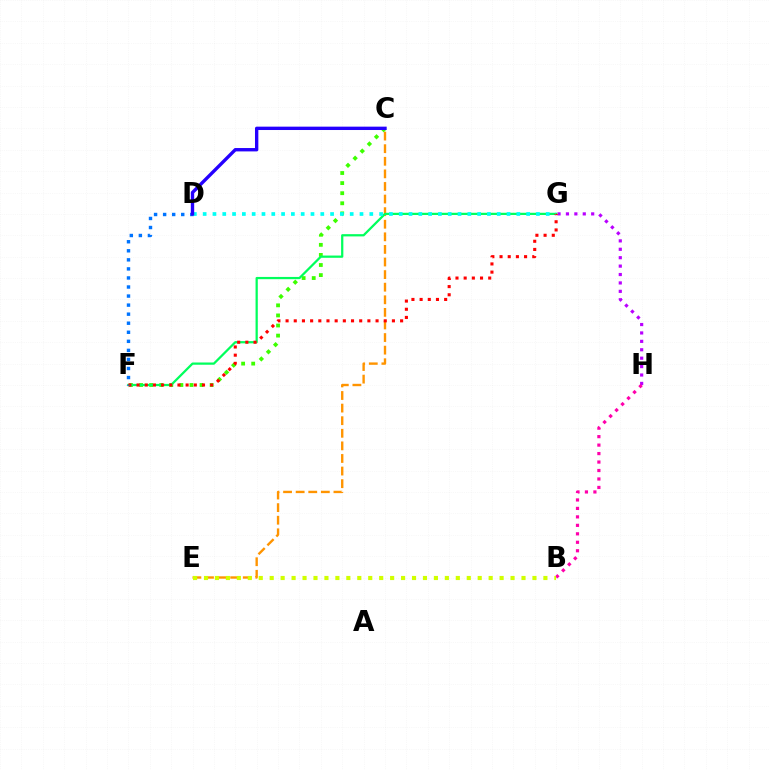{('G', 'H'): [{'color': '#b900ff', 'line_style': 'dotted', 'thickness': 2.29}], ('C', 'E'): [{'color': '#ff9400', 'line_style': 'dashed', 'thickness': 1.71}], ('C', 'F'): [{'color': '#3dff00', 'line_style': 'dotted', 'thickness': 2.74}], ('B', 'H'): [{'color': '#ff00ac', 'line_style': 'dotted', 'thickness': 2.3}], ('F', 'G'): [{'color': '#00ff5c', 'line_style': 'solid', 'thickness': 1.62}, {'color': '#ff0000', 'line_style': 'dotted', 'thickness': 2.22}], ('B', 'E'): [{'color': '#d1ff00', 'line_style': 'dotted', 'thickness': 2.97}], ('D', 'F'): [{'color': '#0074ff', 'line_style': 'dotted', 'thickness': 2.46}], ('D', 'G'): [{'color': '#00fff6', 'line_style': 'dotted', 'thickness': 2.66}], ('C', 'D'): [{'color': '#2500ff', 'line_style': 'solid', 'thickness': 2.42}]}